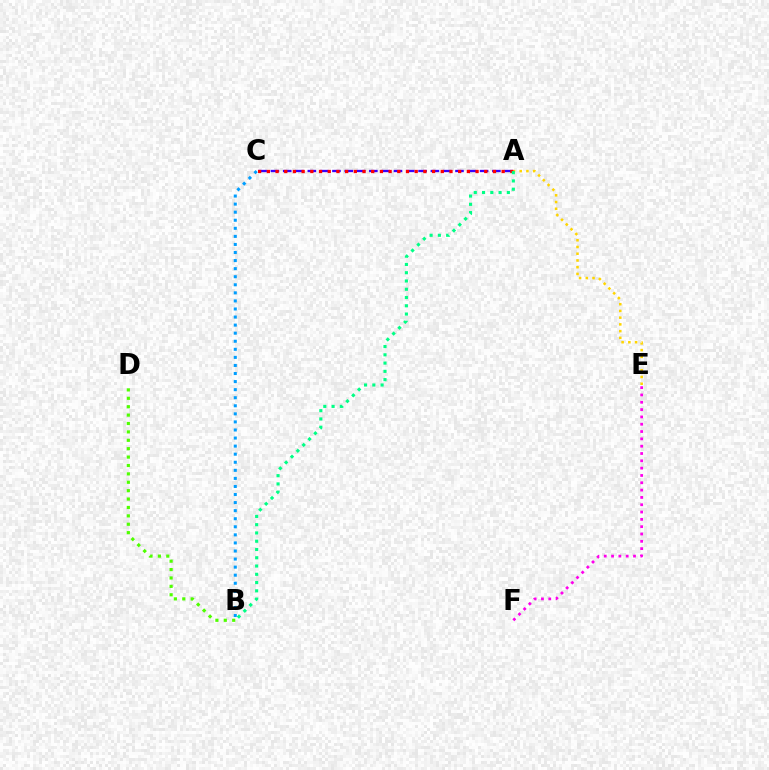{('B', 'D'): [{'color': '#4fff00', 'line_style': 'dotted', 'thickness': 2.28}], ('A', 'E'): [{'color': '#ffd500', 'line_style': 'dotted', 'thickness': 1.83}], ('A', 'C'): [{'color': '#3700ff', 'line_style': 'dashed', 'thickness': 1.67}, {'color': '#ff0000', 'line_style': 'dotted', 'thickness': 2.36}], ('B', 'C'): [{'color': '#009eff', 'line_style': 'dotted', 'thickness': 2.19}], ('E', 'F'): [{'color': '#ff00ed', 'line_style': 'dotted', 'thickness': 1.99}], ('A', 'B'): [{'color': '#00ff86', 'line_style': 'dotted', 'thickness': 2.25}]}